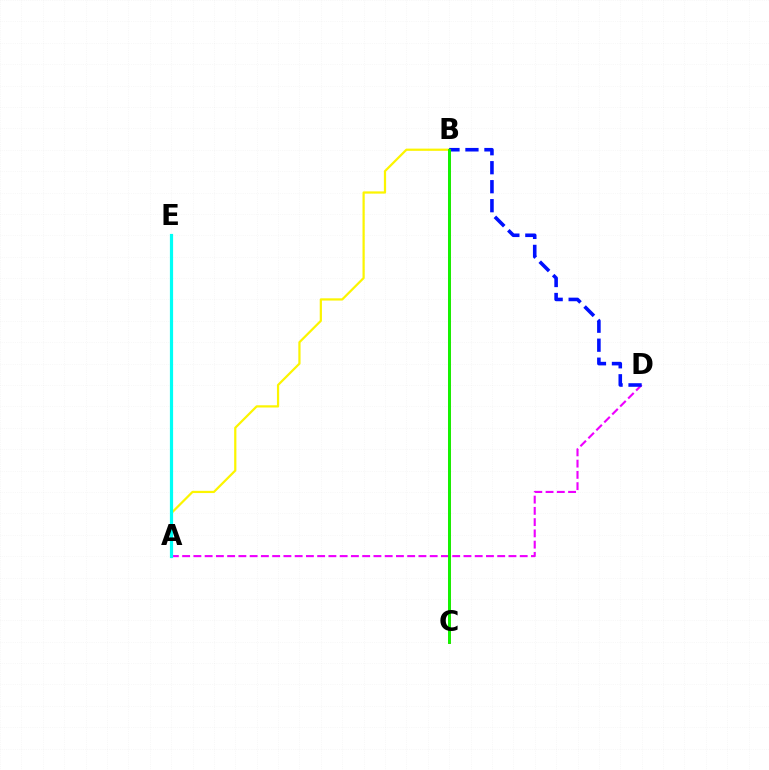{('A', 'B'): [{'color': '#fcf500', 'line_style': 'solid', 'thickness': 1.6}], ('A', 'D'): [{'color': '#ee00ff', 'line_style': 'dashed', 'thickness': 1.53}], ('B', 'D'): [{'color': '#0010ff', 'line_style': 'dashed', 'thickness': 2.58}], ('B', 'C'): [{'color': '#ff0000', 'line_style': 'solid', 'thickness': 1.93}, {'color': '#08ff00', 'line_style': 'solid', 'thickness': 2.03}], ('A', 'E'): [{'color': '#00fff6', 'line_style': 'solid', 'thickness': 2.3}]}